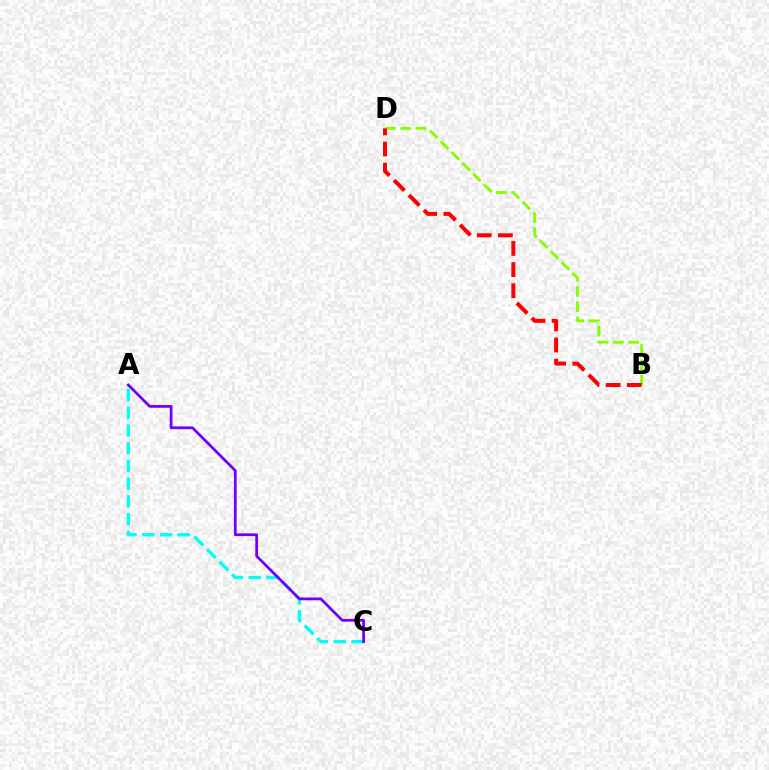{('B', 'D'): [{'color': '#84ff00', 'line_style': 'dashed', 'thickness': 2.08}, {'color': '#ff0000', 'line_style': 'dashed', 'thickness': 2.87}], ('A', 'C'): [{'color': '#00fff6', 'line_style': 'dashed', 'thickness': 2.41}, {'color': '#7200ff', 'line_style': 'solid', 'thickness': 1.98}]}